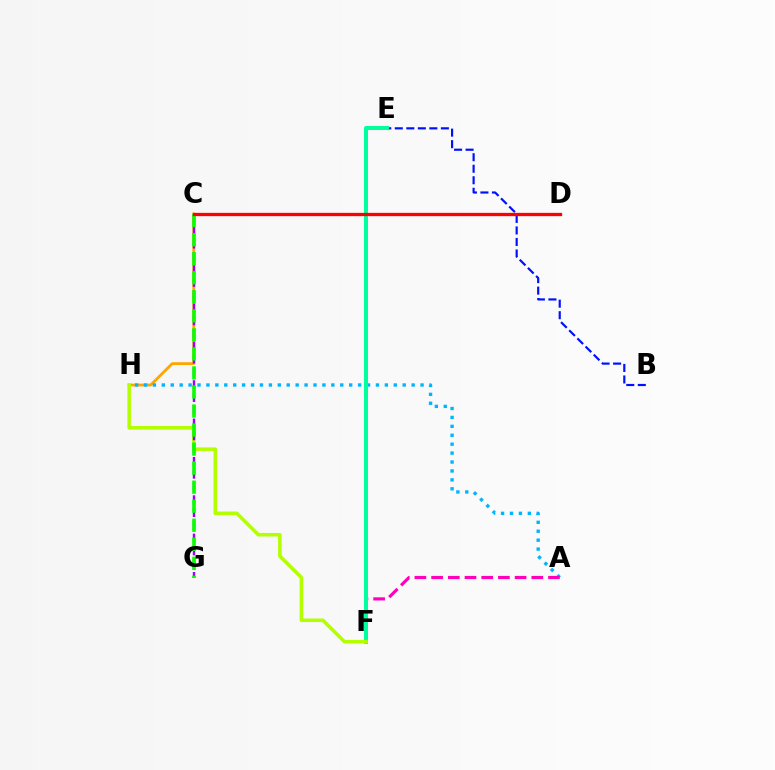{('C', 'H'): [{'color': '#ffa500', 'line_style': 'solid', 'thickness': 2.0}], ('A', 'H'): [{'color': '#00b5ff', 'line_style': 'dotted', 'thickness': 2.42}], ('B', 'E'): [{'color': '#0010ff', 'line_style': 'dashed', 'thickness': 1.57}], ('A', 'F'): [{'color': '#ff00bd', 'line_style': 'dashed', 'thickness': 2.27}], ('E', 'F'): [{'color': '#00ff9d', 'line_style': 'solid', 'thickness': 2.88}], ('F', 'H'): [{'color': '#b3ff00', 'line_style': 'solid', 'thickness': 2.54}], ('C', 'G'): [{'color': '#9b00ff', 'line_style': 'dashed', 'thickness': 1.74}, {'color': '#08ff00', 'line_style': 'dashed', 'thickness': 2.59}], ('C', 'D'): [{'color': '#ff0000', 'line_style': 'solid', 'thickness': 2.37}]}